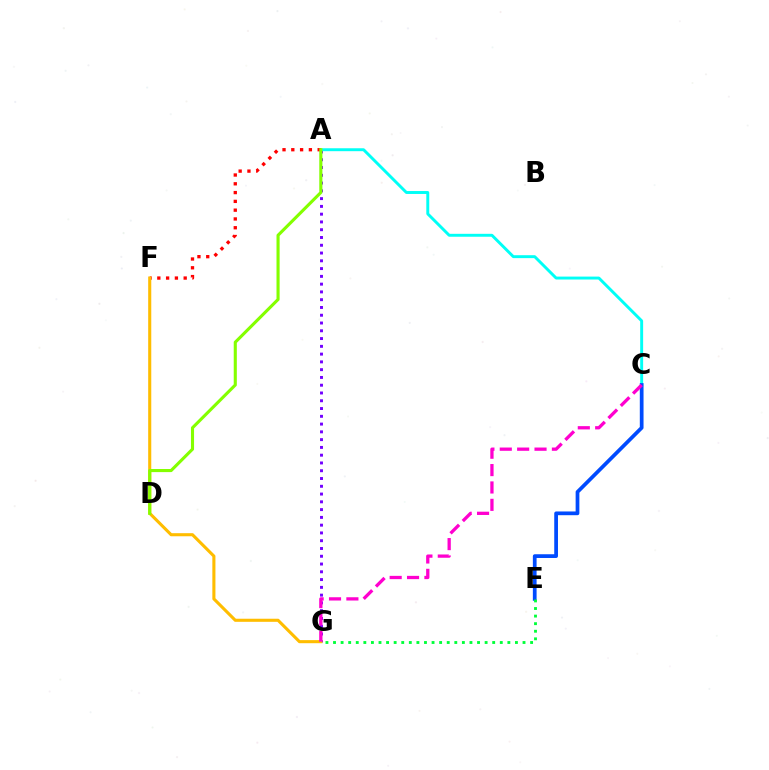{('A', 'G'): [{'color': '#7200ff', 'line_style': 'dotted', 'thickness': 2.11}], ('A', 'C'): [{'color': '#00fff6', 'line_style': 'solid', 'thickness': 2.11}], ('A', 'F'): [{'color': '#ff0000', 'line_style': 'dotted', 'thickness': 2.39}], ('F', 'G'): [{'color': '#ffbd00', 'line_style': 'solid', 'thickness': 2.22}], ('C', 'E'): [{'color': '#004bff', 'line_style': 'solid', 'thickness': 2.69}], ('C', 'G'): [{'color': '#ff00cf', 'line_style': 'dashed', 'thickness': 2.36}], ('A', 'D'): [{'color': '#84ff00', 'line_style': 'solid', 'thickness': 2.23}], ('E', 'G'): [{'color': '#00ff39', 'line_style': 'dotted', 'thickness': 2.06}]}